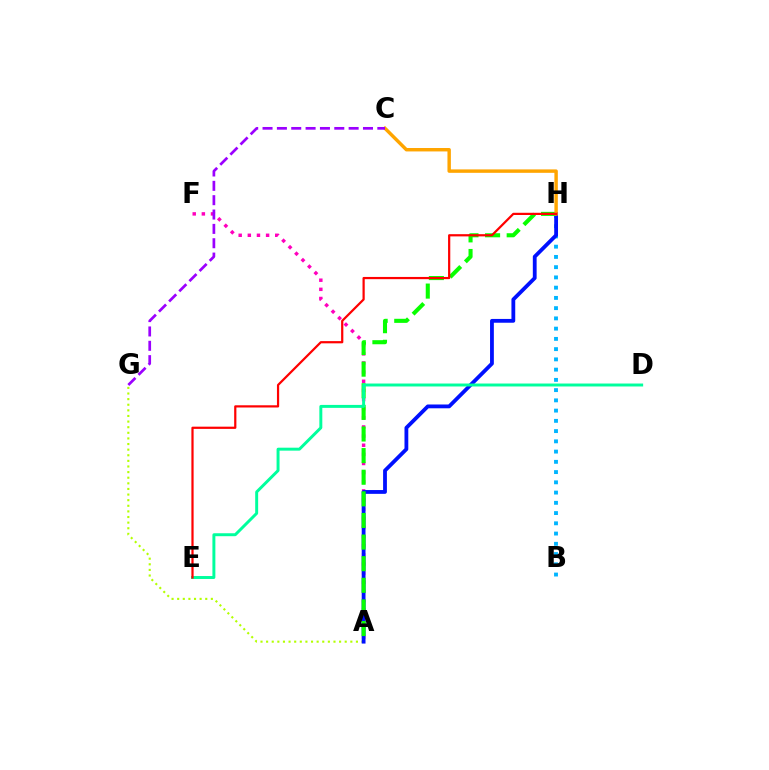{('B', 'H'): [{'color': '#00b5ff', 'line_style': 'dotted', 'thickness': 2.78}], ('A', 'F'): [{'color': '#ff00bd', 'line_style': 'dotted', 'thickness': 2.48}], ('A', 'G'): [{'color': '#b3ff00', 'line_style': 'dotted', 'thickness': 1.53}], ('A', 'H'): [{'color': '#0010ff', 'line_style': 'solid', 'thickness': 2.74}, {'color': '#08ff00', 'line_style': 'dashed', 'thickness': 2.94}], ('C', 'H'): [{'color': '#ffa500', 'line_style': 'solid', 'thickness': 2.47}], ('D', 'E'): [{'color': '#00ff9d', 'line_style': 'solid', 'thickness': 2.13}], ('C', 'G'): [{'color': '#9b00ff', 'line_style': 'dashed', 'thickness': 1.95}], ('E', 'H'): [{'color': '#ff0000', 'line_style': 'solid', 'thickness': 1.6}]}